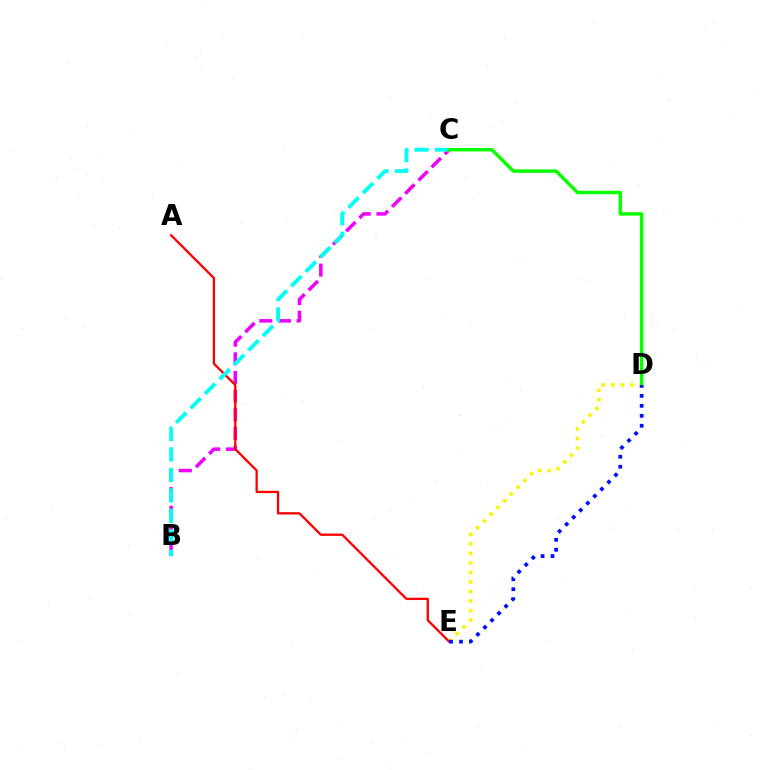{('D', 'E'): [{'color': '#fcf500', 'line_style': 'dotted', 'thickness': 2.59}, {'color': '#0010ff', 'line_style': 'dotted', 'thickness': 2.71}], ('B', 'C'): [{'color': '#ee00ff', 'line_style': 'dashed', 'thickness': 2.53}, {'color': '#00fff6', 'line_style': 'dashed', 'thickness': 2.78}], ('A', 'E'): [{'color': '#ff0000', 'line_style': 'solid', 'thickness': 1.66}], ('C', 'D'): [{'color': '#08ff00', 'line_style': 'solid', 'thickness': 2.46}]}